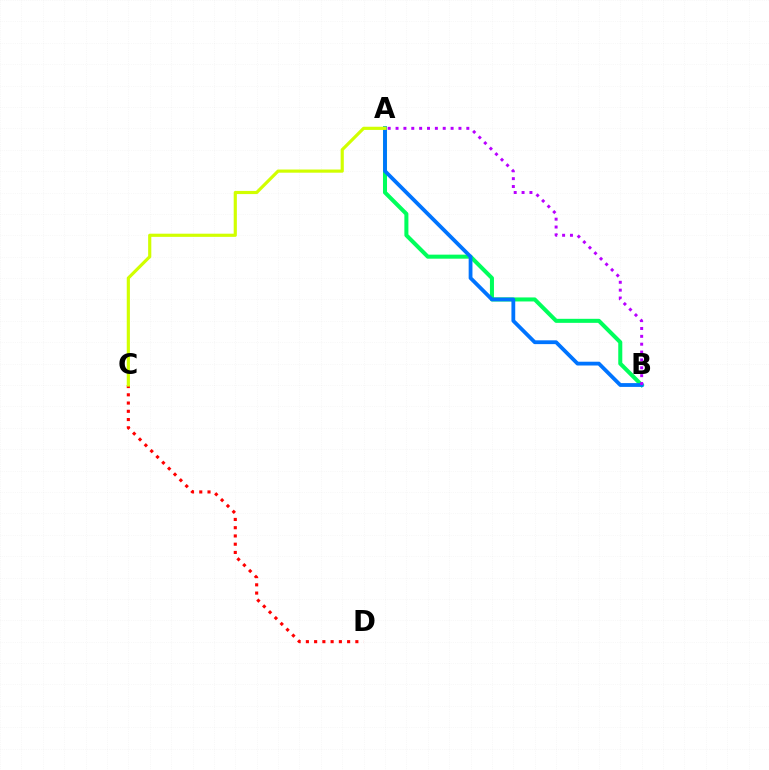{('A', 'B'): [{'color': '#00ff5c', 'line_style': 'solid', 'thickness': 2.9}, {'color': '#0074ff', 'line_style': 'solid', 'thickness': 2.73}, {'color': '#b900ff', 'line_style': 'dotted', 'thickness': 2.14}], ('C', 'D'): [{'color': '#ff0000', 'line_style': 'dotted', 'thickness': 2.24}], ('A', 'C'): [{'color': '#d1ff00', 'line_style': 'solid', 'thickness': 2.28}]}